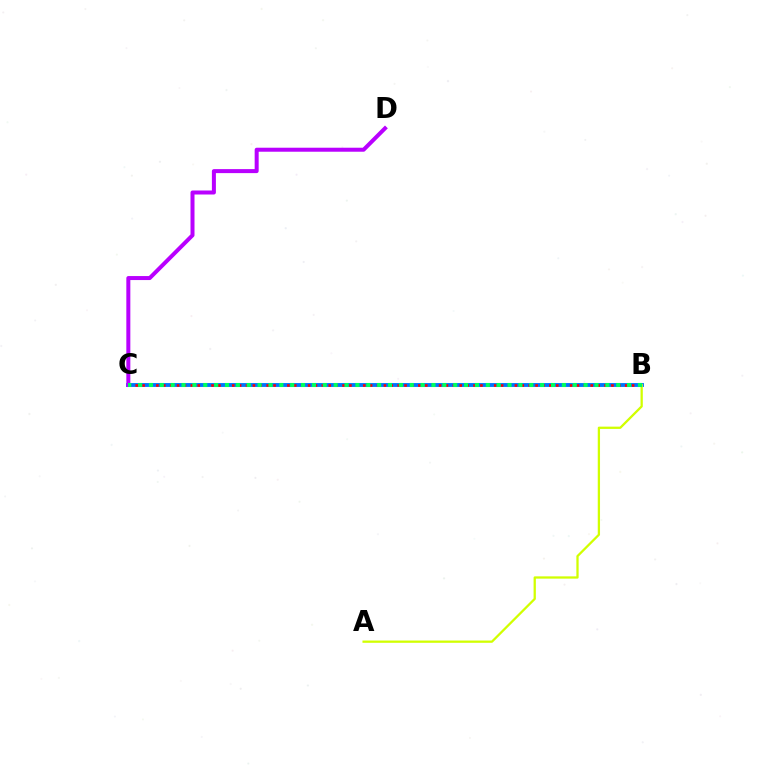{('B', 'C'): [{'color': '#0074ff', 'line_style': 'solid', 'thickness': 2.78}, {'color': '#ff0000', 'line_style': 'dotted', 'thickness': 1.87}, {'color': '#00ff5c', 'line_style': 'dotted', 'thickness': 2.95}], ('C', 'D'): [{'color': '#b900ff', 'line_style': 'solid', 'thickness': 2.88}], ('A', 'B'): [{'color': '#d1ff00', 'line_style': 'solid', 'thickness': 1.64}]}